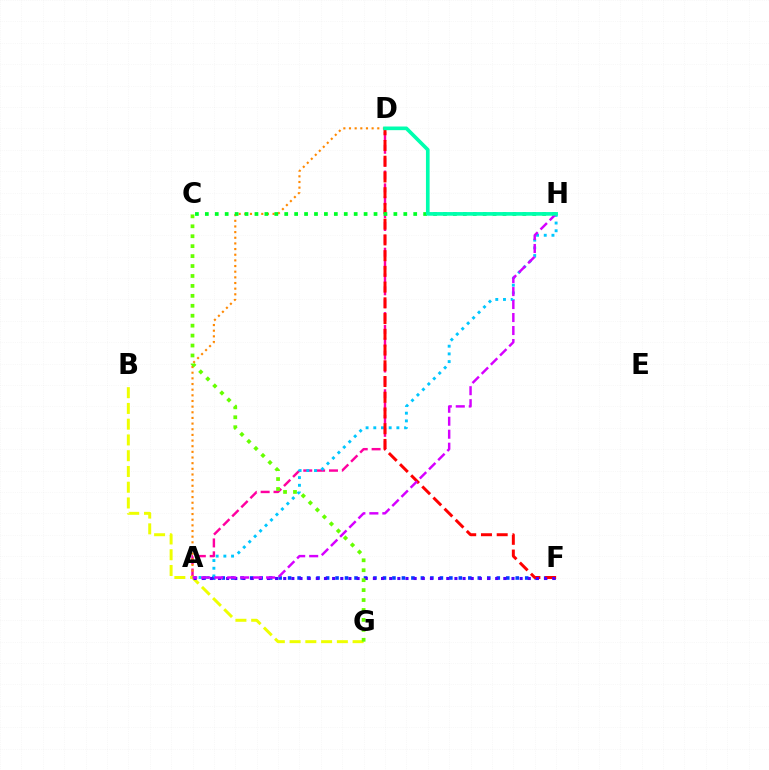{('A', 'F'): [{'color': '#003fff', 'line_style': 'dotted', 'thickness': 2.58}, {'color': '#4f00ff', 'line_style': 'dotted', 'thickness': 2.21}], ('A', 'D'): [{'color': '#ff00a0', 'line_style': 'dashed', 'thickness': 1.75}, {'color': '#ff8800', 'line_style': 'dotted', 'thickness': 1.54}], ('A', 'H'): [{'color': '#00c7ff', 'line_style': 'dotted', 'thickness': 2.09}, {'color': '#d600ff', 'line_style': 'dashed', 'thickness': 1.76}], ('D', 'F'): [{'color': '#ff0000', 'line_style': 'dashed', 'thickness': 2.14}], ('B', 'G'): [{'color': '#eeff00', 'line_style': 'dashed', 'thickness': 2.14}], ('C', 'H'): [{'color': '#00ff27', 'line_style': 'dotted', 'thickness': 2.7}], ('D', 'H'): [{'color': '#00ffaf', 'line_style': 'solid', 'thickness': 2.63}], ('C', 'G'): [{'color': '#66ff00', 'line_style': 'dotted', 'thickness': 2.7}]}